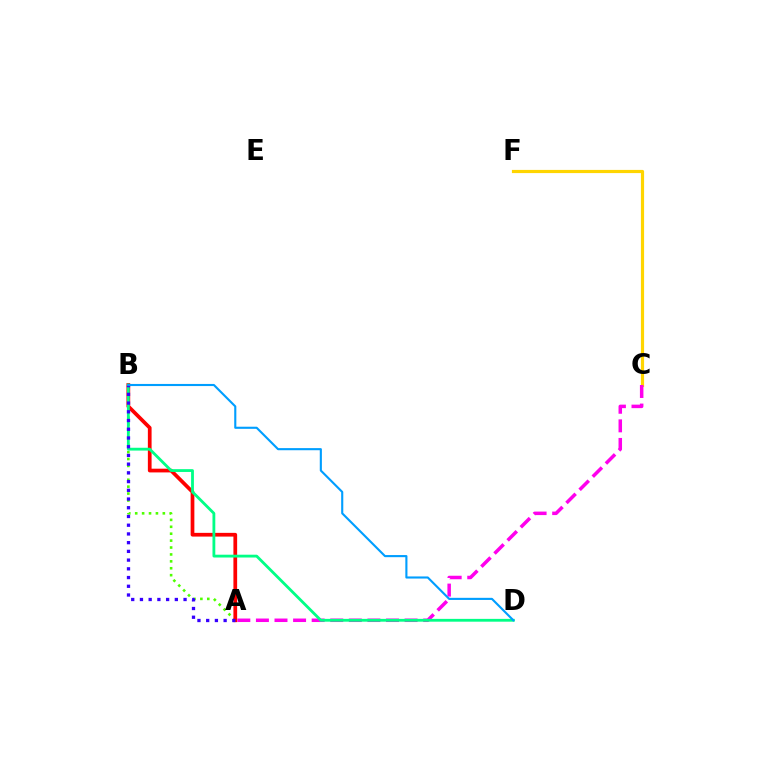{('A', 'B'): [{'color': '#4fff00', 'line_style': 'dotted', 'thickness': 1.88}, {'color': '#ff0000', 'line_style': 'solid', 'thickness': 2.68}, {'color': '#3700ff', 'line_style': 'dotted', 'thickness': 2.37}], ('C', 'F'): [{'color': '#ffd500', 'line_style': 'solid', 'thickness': 2.29}], ('A', 'C'): [{'color': '#ff00ed', 'line_style': 'dashed', 'thickness': 2.52}], ('B', 'D'): [{'color': '#00ff86', 'line_style': 'solid', 'thickness': 2.02}, {'color': '#009eff', 'line_style': 'solid', 'thickness': 1.53}]}